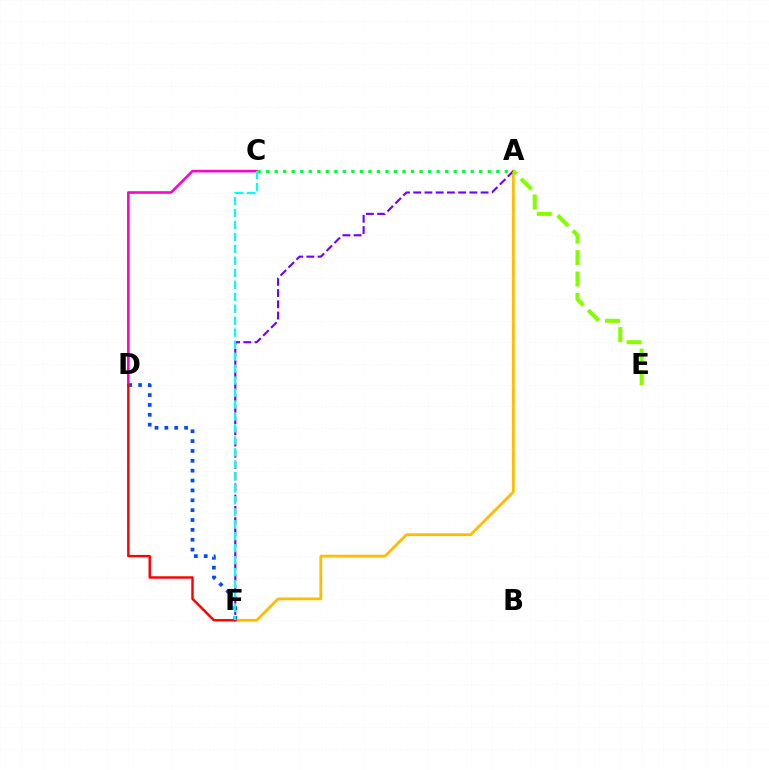{('D', 'F'): [{'color': '#004bff', 'line_style': 'dotted', 'thickness': 2.68}, {'color': '#ff0000', 'line_style': 'solid', 'thickness': 1.75}], ('C', 'D'): [{'color': '#ff00cf', 'line_style': 'solid', 'thickness': 1.87}], ('A', 'C'): [{'color': '#00ff39', 'line_style': 'dotted', 'thickness': 2.32}], ('A', 'F'): [{'color': '#ffbd00', 'line_style': 'solid', 'thickness': 2.03}, {'color': '#7200ff', 'line_style': 'dashed', 'thickness': 1.53}], ('A', 'E'): [{'color': '#84ff00', 'line_style': 'dashed', 'thickness': 2.91}], ('C', 'F'): [{'color': '#00fff6', 'line_style': 'dashed', 'thickness': 1.63}]}